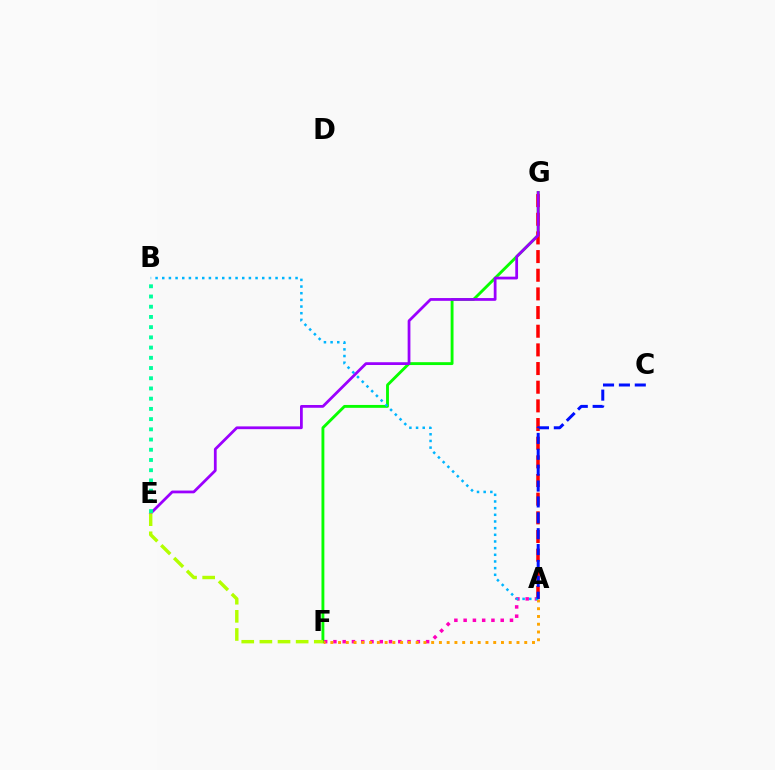{('F', 'G'): [{'color': '#08ff00', 'line_style': 'solid', 'thickness': 2.07}], ('A', 'F'): [{'color': '#ff00bd', 'line_style': 'dotted', 'thickness': 2.52}, {'color': '#ffa500', 'line_style': 'dotted', 'thickness': 2.11}], ('A', 'G'): [{'color': '#ff0000', 'line_style': 'dashed', 'thickness': 2.54}], ('E', 'G'): [{'color': '#9b00ff', 'line_style': 'solid', 'thickness': 1.99}], ('E', 'F'): [{'color': '#b3ff00', 'line_style': 'dashed', 'thickness': 2.46}], ('A', 'B'): [{'color': '#00b5ff', 'line_style': 'dotted', 'thickness': 1.81}], ('A', 'C'): [{'color': '#0010ff', 'line_style': 'dashed', 'thickness': 2.16}], ('B', 'E'): [{'color': '#00ff9d', 'line_style': 'dotted', 'thickness': 2.78}]}